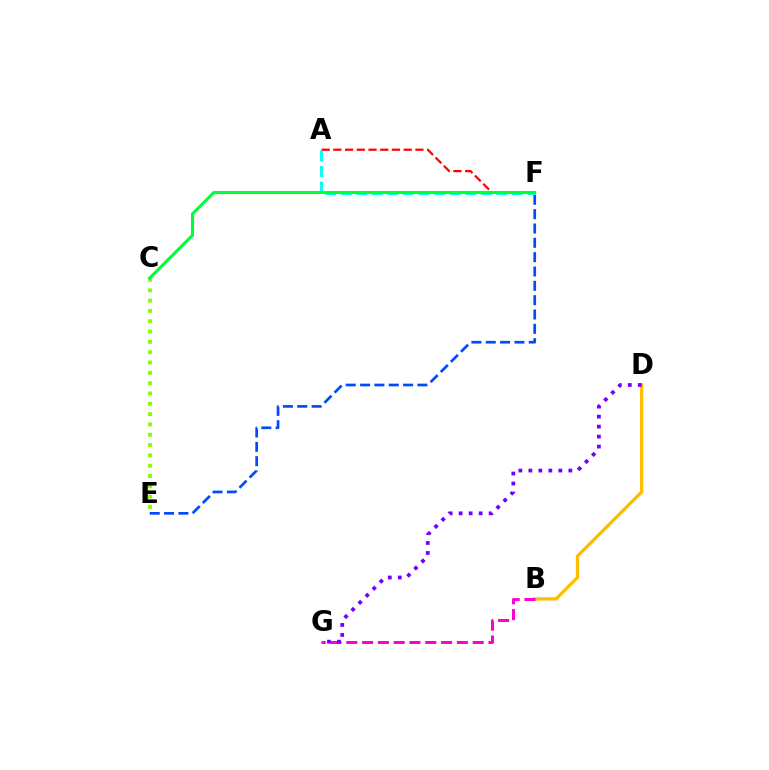{('B', 'D'): [{'color': '#ffbd00', 'line_style': 'solid', 'thickness': 2.35}], ('A', 'F'): [{'color': '#00fff6', 'line_style': 'dashed', 'thickness': 2.11}, {'color': '#ff0000', 'line_style': 'dashed', 'thickness': 1.59}], ('E', 'F'): [{'color': '#004bff', 'line_style': 'dashed', 'thickness': 1.95}], ('B', 'G'): [{'color': '#ff00cf', 'line_style': 'dashed', 'thickness': 2.15}], ('D', 'G'): [{'color': '#7200ff', 'line_style': 'dotted', 'thickness': 2.72}], ('C', 'E'): [{'color': '#84ff00', 'line_style': 'dotted', 'thickness': 2.8}], ('C', 'F'): [{'color': '#00ff39', 'line_style': 'solid', 'thickness': 2.22}]}